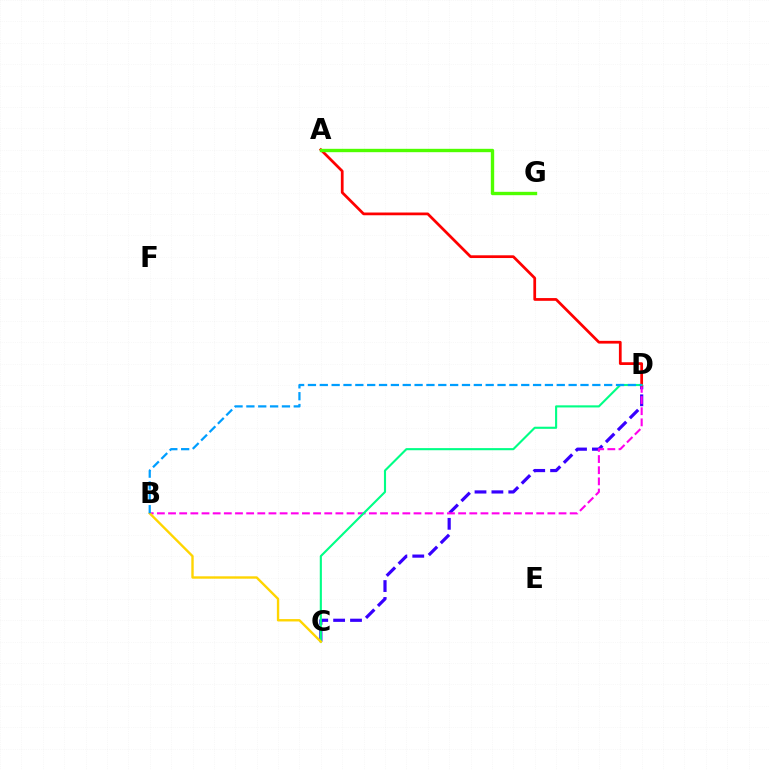{('C', 'D'): [{'color': '#3700ff', 'line_style': 'dashed', 'thickness': 2.29}, {'color': '#00ff86', 'line_style': 'solid', 'thickness': 1.52}], ('B', 'D'): [{'color': '#ff00ed', 'line_style': 'dashed', 'thickness': 1.52}, {'color': '#009eff', 'line_style': 'dashed', 'thickness': 1.61}], ('A', 'D'): [{'color': '#ff0000', 'line_style': 'solid', 'thickness': 1.97}], ('B', 'C'): [{'color': '#ffd500', 'line_style': 'solid', 'thickness': 1.71}], ('A', 'G'): [{'color': '#4fff00', 'line_style': 'solid', 'thickness': 2.42}]}